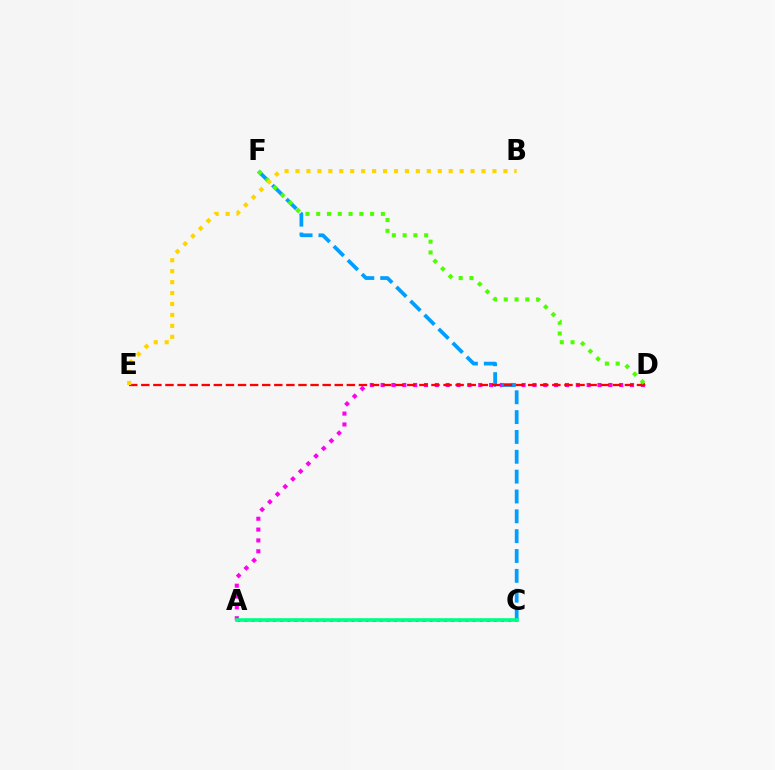{('A', 'C'): [{'color': '#3700ff', 'line_style': 'dotted', 'thickness': 1.94}, {'color': '#00ff86', 'line_style': 'solid', 'thickness': 2.64}], ('A', 'D'): [{'color': '#ff00ed', 'line_style': 'dotted', 'thickness': 2.95}], ('C', 'F'): [{'color': '#009eff', 'line_style': 'dashed', 'thickness': 2.7}], ('D', 'E'): [{'color': '#ff0000', 'line_style': 'dashed', 'thickness': 1.64}], ('D', 'F'): [{'color': '#4fff00', 'line_style': 'dotted', 'thickness': 2.93}], ('B', 'E'): [{'color': '#ffd500', 'line_style': 'dotted', 'thickness': 2.97}]}